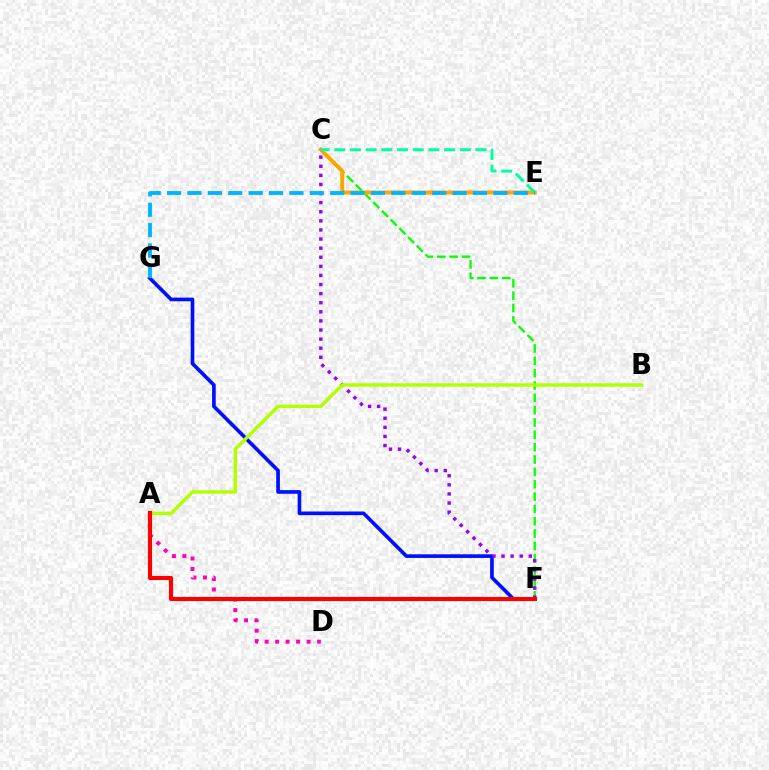{('C', 'F'): [{'color': '#08ff00', 'line_style': 'dashed', 'thickness': 1.68}, {'color': '#9b00ff', 'line_style': 'dotted', 'thickness': 2.47}], ('F', 'G'): [{'color': '#0010ff', 'line_style': 'solid', 'thickness': 2.64}], ('A', 'D'): [{'color': '#ff00bd', 'line_style': 'dotted', 'thickness': 2.85}], ('C', 'E'): [{'color': '#ffa500', 'line_style': 'solid', 'thickness': 2.86}, {'color': '#00ff9d', 'line_style': 'dashed', 'thickness': 2.13}], ('A', 'B'): [{'color': '#b3ff00', 'line_style': 'solid', 'thickness': 2.48}], ('A', 'F'): [{'color': '#ff0000', 'line_style': 'solid', 'thickness': 2.95}], ('E', 'G'): [{'color': '#00b5ff', 'line_style': 'dashed', 'thickness': 2.77}]}